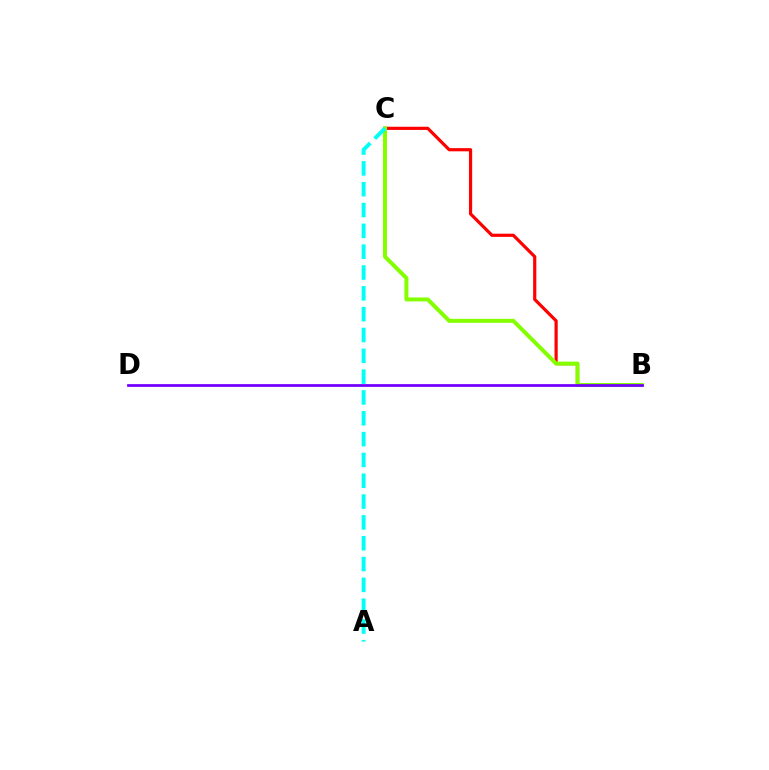{('B', 'C'): [{'color': '#ff0000', 'line_style': 'solid', 'thickness': 2.29}, {'color': '#84ff00', 'line_style': 'solid', 'thickness': 2.87}], ('A', 'C'): [{'color': '#00fff6', 'line_style': 'dashed', 'thickness': 2.83}], ('B', 'D'): [{'color': '#7200ff', 'line_style': 'solid', 'thickness': 1.98}]}